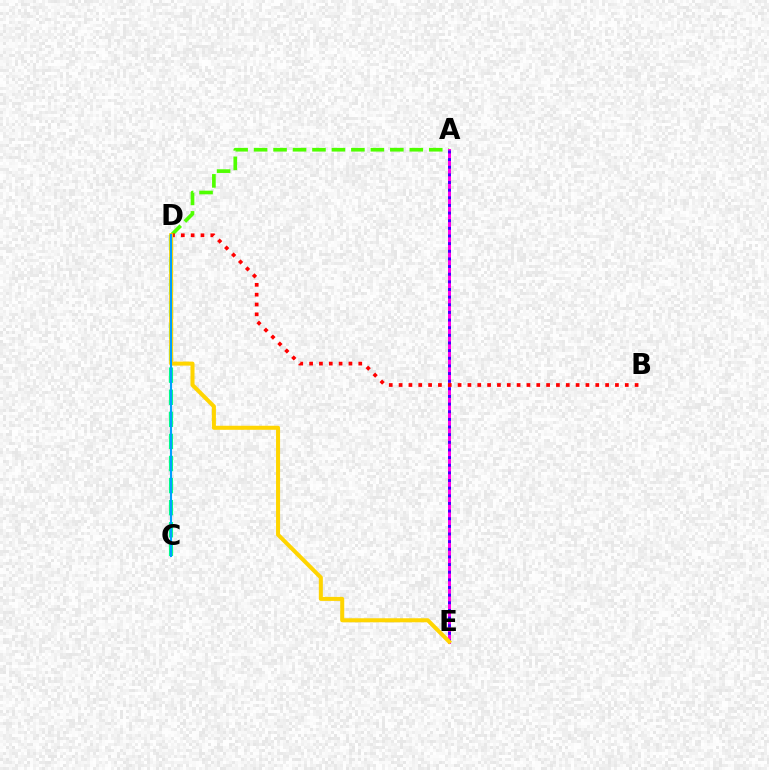{('A', 'D'): [{'color': '#4fff00', 'line_style': 'dashed', 'thickness': 2.64}], ('A', 'E'): [{'color': '#ff00ed', 'line_style': 'solid', 'thickness': 2.15}, {'color': '#3700ff', 'line_style': 'dotted', 'thickness': 2.08}], ('C', 'D'): [{'color': '#00ff86', 'line_style': 'dashed', 'thickness': 3.0}, {'color': '#009eff', 'line_style': 'solid', 'thickness': 1.53}], ('B', 'D'): [{'color': '#ff0000', 'line_style': 'dotted', 'thickness': 2.67}], ('D', 'E'): [{'color': '#ffd500', 'line_style': 'solid', 'thickness': 2.9}]}